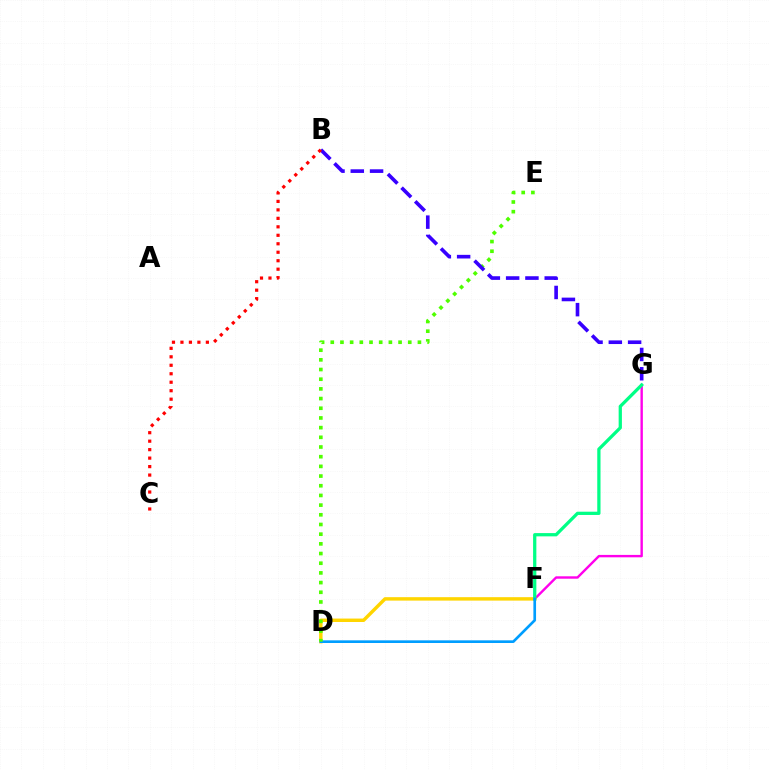{('F', 'G'): [{'color': '#ff00ed', 'line_style': 'solid', 'thickness': 1.73}, {'color': '#00ff86', 'line_style': 'solid', 'thickness': 2.35}], ('D', 'F'): [{'color': '#ffd500', 'line_style': 'solid', 'thickness': 2.48}, {'color': '#009eff', 'line_style': 'solid', 'thickness': 1.92}], ('D', 'E'): [{'color': '#4fff00', 'line_style': 'dotted', 'thickness': 2.63}], ('B', 'G'): [{'color': '#3700ff', 'line_style': 'dashed', 'thickness': 2.62}], ('B', 'C'): [{'color': '#ff0000', 'line_style': 'dotted', 'thickness': 2.3}]}